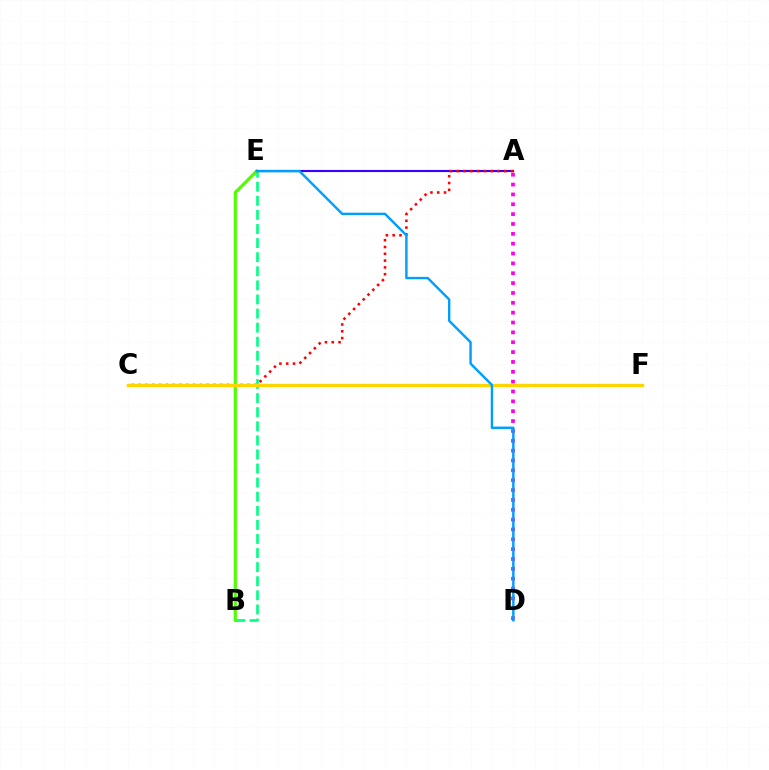{('A', 'E'): [{'color': '#3700ff', 'line_style': 'solid', 'thickness': 1.54}], ('A', 'C'): [{'color': '#ff0000', 'line_style': 'dotted', 'thickness': 1.85}], ('B', 'E'): [{'color': '#00ff86', 'line_style': 'dashed', 'thickness': 1.91}, {'color': '#4fff00', 'line_style': 'solid', 'thickness': 2.29}], ('A', 'D'): [{'color': '#ff00ed', 'line_style': 'dotted', 'thickness': 2.68}], ('C', 'F'): [{'color': '#ffd500', 'line_style': 'solid', 'thickness': 2.46}], ('D', 'E'): [{'color': '#009eff', 'line_style': 'solid', 'thickness': 1.74}]}